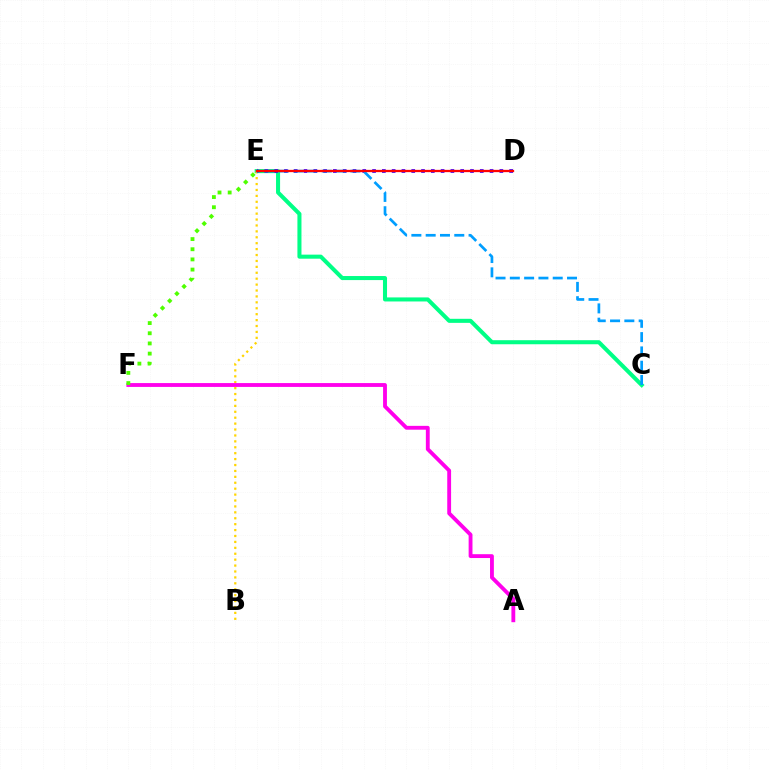{('C', 'E'): [{'color': '#00ff86', 'line_style': 'solid', 'thickness': 2.92}, {'color': '#009eff', 'line_style': 'dashed', 'thickness': 1.94}], ('B', 'E'): [{'color': '#ffd500', 'line_style': 'dotted', 'thickness': 1.61}], ('A', 'F'): [{'color': '#ff00ed', 'line_style': 'solid', 'thickness': 2.77}], ('D', 'E'): [{'color': '#3700ff', 'line_style': 'dotted', 'thickness': 2.66}, {'color': '#ff0000', 'line_style': 'solid', 'thickness': 1.64}], ('E', 'F'): [{'color': '#4fff00', 'line_style': 'dotted', 'thickness': 2.76}]}